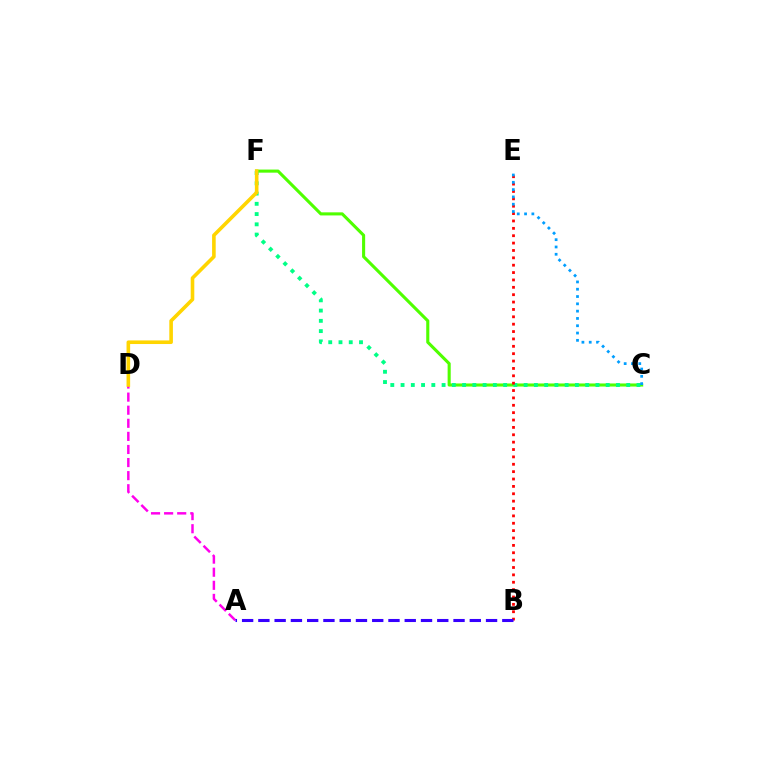{('C', 'F'): [{'color': '#4fff00', 'line_style': 'solid', 'thickness': 2.23}, {'color': '#00ff86', 'line_style': 'dotted', 'thickness': 2.79}], ('A', 'D'): [{'color': '#ff00ed', 'line_style': 'dashed', 'thickness': 1.78}], ('B', 'E'): [{'color': '#ff0000', 'line_style': 'dotted', 'thickness': 2.0}], ('A', 'B'): [{'color': '#3700ff', 'line_style': 'dashed', 'thickness': 2.21}], ('D', 'F'): [{'color': '#ffd500', 'line_style': 'solid', 'thickness': 2.6}], ('C', 'E'): [{'color': '#009eff', 'line_style': 'dotted', 'thickness': 1.98}]}